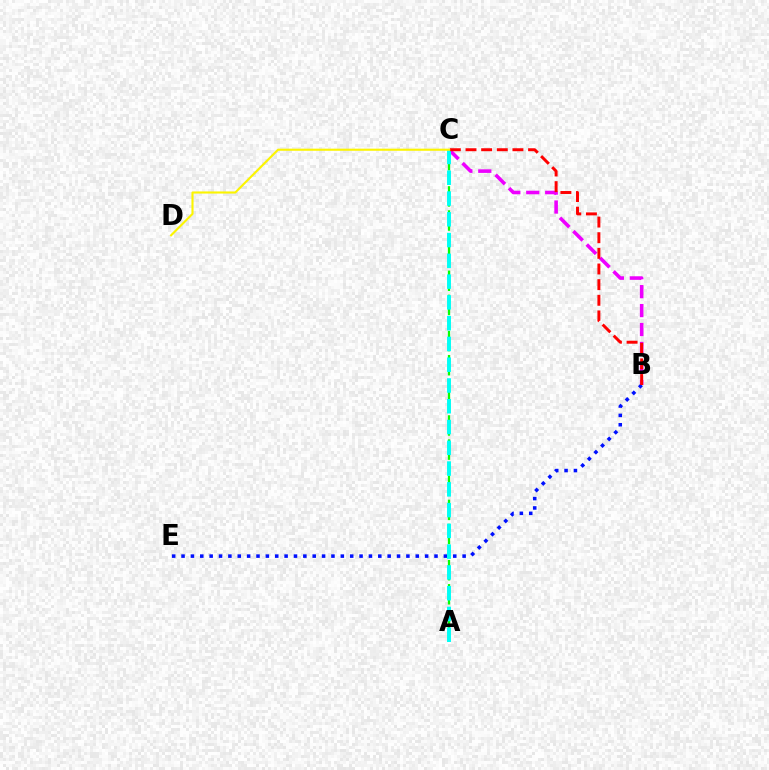{('B', 'C'): [{'color': '#ee00ff', 'line_style': 'dashed', 'thickness': 2.57}, {'color': '#ff0000', 'line_style': 'dashed', 'thickness': 2.13}], ('B', 'E'): [{'color': '#0010ff', 'line_style': 'dotted', 'thickness': 2.55}], ('A', 'C'): [{'color': '#08ff00', 'line_style': 'dashed', 'thickness': 1.64}, {'color': '#00fff6', 'line_style': 'dashed', 'thickness': 2.82}], ('C', 'D'): [{'color': '#fcf500', 'line_style': 'solid', 'thickness': 1.52}]}